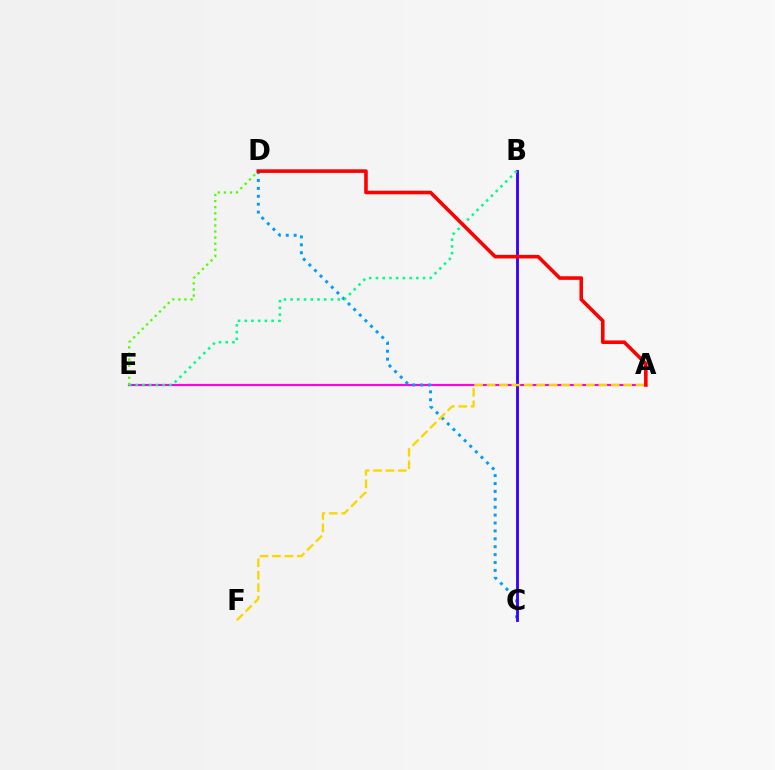{('A', 'E'): [{'color': '#ff00ed', 'line_style': 'solid', 'thickness': 1.55}], ('D', 'E'): [{'color': '#4fff00', 'line_style': 'dotted', 'thickness': 1.65}], ('C', 'D'): [{'color': '#009eff', 'line_style': 'dotted', 'thickness': 2.15}], ('B', 'C'): [{'color': '#3700ff', 'line_style': 'solid', 'thickness': 2.04}], ('B', 'E'): [{'color': '#00ff86', 'line_style': 'dotted', 'thickness': 1.83}], ('A', 'F'): [{'color': '#ffd500', 'line_style': 'dashed', 'thickness': 1.69}], ('A', 'D'): [{'color': '#ff0000', 'line_style': 'solid', 'thickness': 2.59}]}